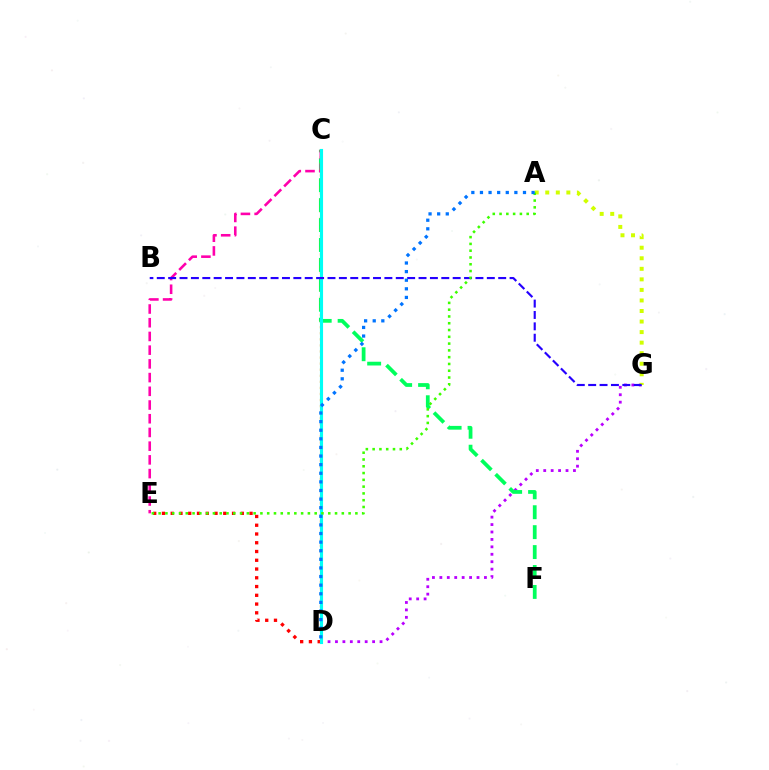{('D', 'E'): [{'color': '#ff0000', 'line_style': 'dotted', 'thickness': 2.38}], ('D', 'G'): [{'color': '#b900ff', 'line_style': 'dotted', 'thickness': 2.02}], ('A', 'G'): [{'color': '#d1ff00', 'line_style': 'dotted', 'thickness': 2.87}], ('C', 'F'): [{'color': '#00ff5c', 'line_style': 'dashed', 'thickness': 2.71}], ('C', 'E'): [{'color': '#ff00ac', 'line_style': 'dashed', 'thickness': 1.86}], ('C', 'D'): [{'color': '#ff9400', 'line_style': 'dotted', 'thickness': 1.65}, {'color': '#00fff6', 'line_style': 'solid', 'thickness': 2.24}], ('B', 'G'): [{'color': '#2500ff', 'line_style': 'dashed', 'thickness': 1.55}], ('A', 'E'): [{'color': '#3dff00', 'line_style': 'dotted', 'thickness': 1.84}], ('A', 'D'): [{'color': '#0074ff', 'line_style': 'dotted', 'thickness': 2.34}]}